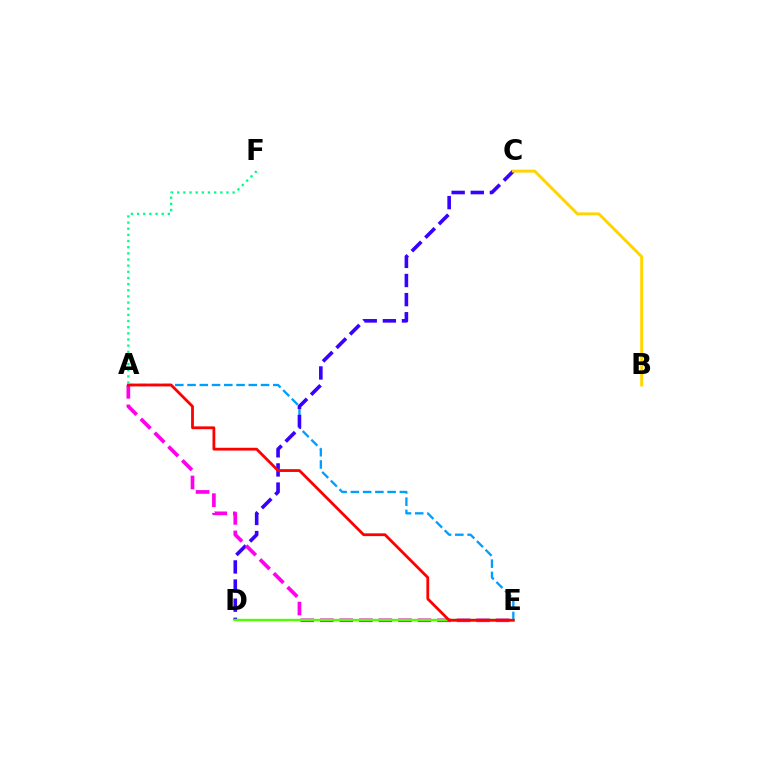{('A', 'E'): [{'color': '#009eff', 'line_style': 'dashed', 'thickness': 1.66}, {'color': '#ff00ed', 'line_style': 'dashed', 'thickness': 2.65}, {'color': '#ff0000', 'line_style': 'solid', 'thickness': 2.01}], ('C', 'D'): [{'color': '#3700ff', 'line_style': 'dashed', 'thickness': 2.6}], ('D', 'E'): [{'color': '#4fff00', 'line_style': 'solid', 'thickness': 1.71}], ('B', 'C'): [{'color': '#ffd500', 'line_style': 'solid', 'thickness': 2.11}], ('A', 'F'): [{'color': '#00ff86', 'line_style': 'dotted', 'thickness': 1.67}]}